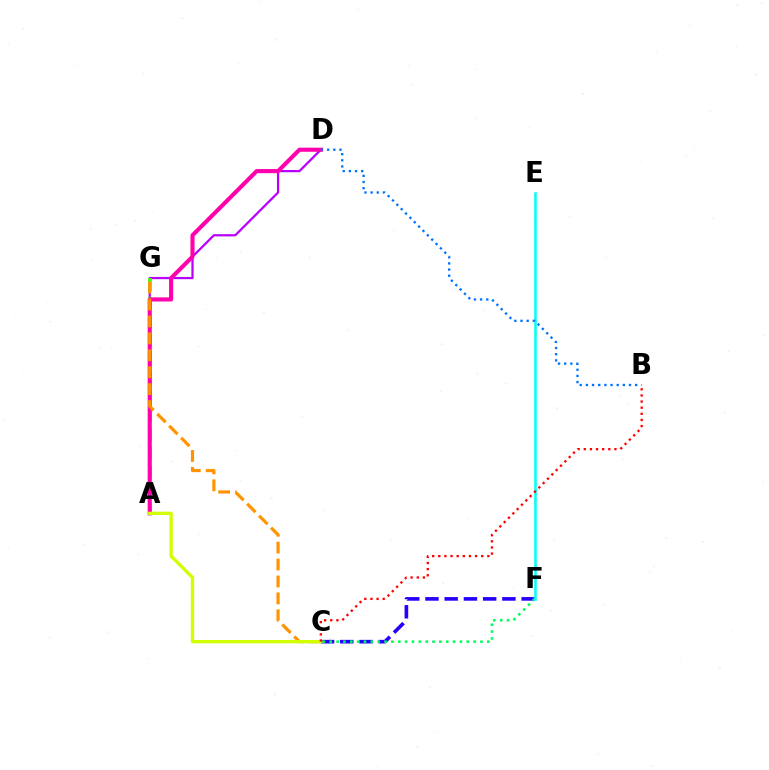{('A', 'D'): [{'color': '#b900ff', 'line_style': 'solid', 'thickness': 1.61}, {'color': '#ff00ac', 'line_style': 'solid', 'thickness': 2.95}], ('A', 'G'): [{'color': '#3dff00', 'line_style': 'dashed', 'thickness': 2.55}], ('C', 'F'): [{'color': '#2500ff', 'line_style': 'dashed', 'thickness': 2.61}, {'color': '#00ff5c', 'line_style': 'dotted', 'thickness': 1.86}], ('C', 'G'): [{'color': '#ff9400', 'line_style': 'dashed', 'thickness': 2.3}], ('A', 'C'): [{'color': '#d1ff00', 'line_style': 'solid', 'thickness': 2.4}], ('E', 'F'): [{'color': '#00fff6', 'line_style': 'solid', 'thickness': 1.84}], ('B', 'C'): [{'color': '#ff0000', 'line_style': 'dotted', 'thickness': 1.67}], ('B', 'D'): [{'color': '#0074ff', 'line_style': 'dotted', 'thickness': 1.67}]}